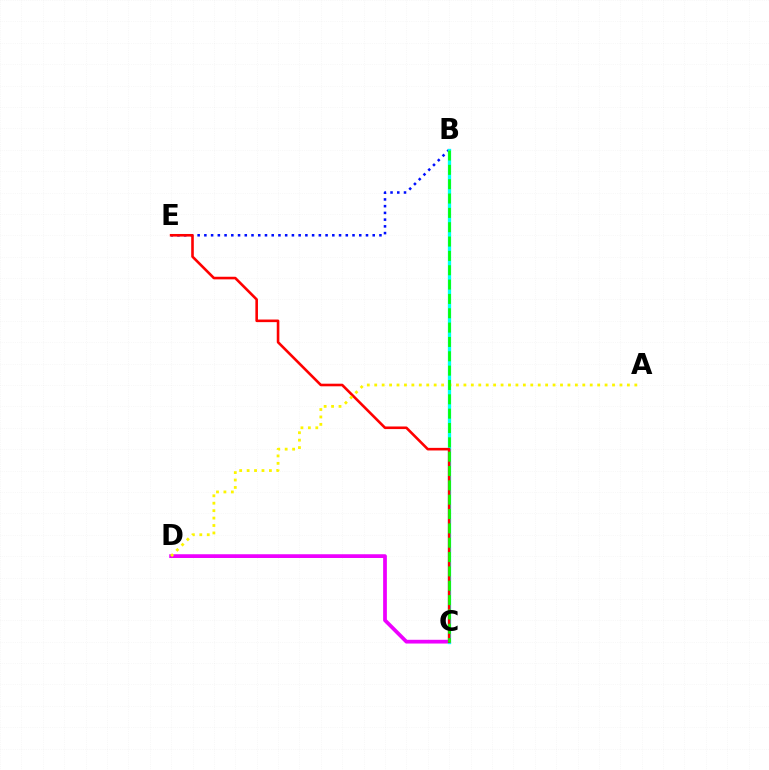{('C', 'D'): [{'color': '#ee00ff', 'line_style': 'solid', 'thickness': 2.7}], ('B', 'E'): [{'color': '#0010ff', 'line_style': 'dotted', 'thickness': 1.83}], ('B', 'C'): [{'color': '#00fff6', 'line_style': 'solid', 'thickness': 2.37}, {'color': '#08ff00', 'line_style': 'dashed', 'thickness': 1.95}], ('C', 'E'): [{'color': '#ff0000', 'line_style': 'solid', 'thickness': 1.87}], ('A', 'D'): [{'color': '#fcf500', 'line_style': 'dotted', 'thickness': 2.02}]}